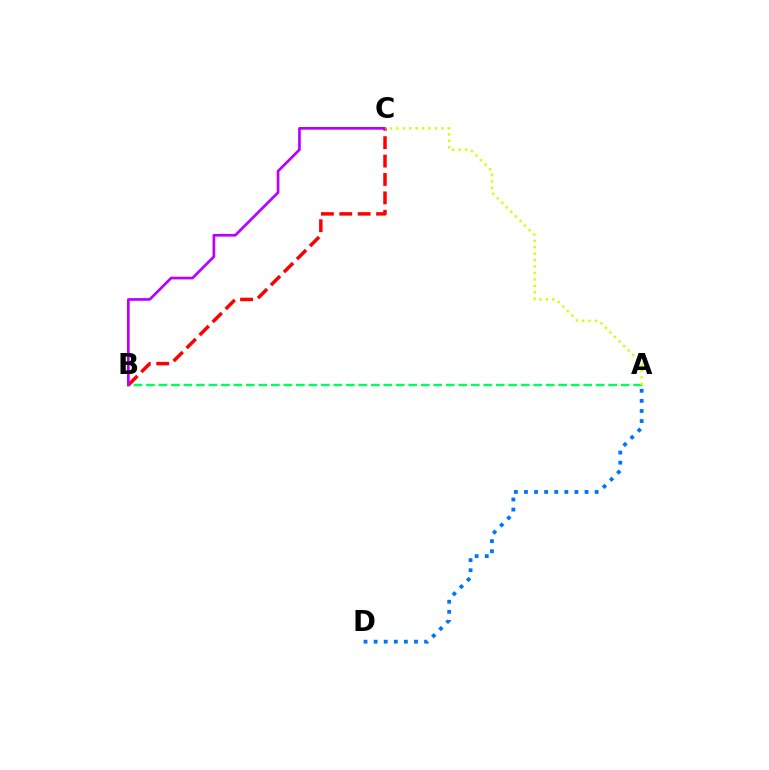{('A', 'B'): [{'color': '#00ff5c', 'line_style': 'dashed', 'thickness': 1.7}], ('B', 'C'): [{'color': '#ff0000', 'line_style': 'dashed', 'thickness': 2.5}, {'color': '#b900ff', 'line_style': 'solid', 'thickness': 1.94}], ('A', 'C'): [{'color': '#d1ff00', 'line_style': 'dotted', 'thickness': 1.75}], ('A', 'D'): [{'color': '#0074ff', 'line_style': 'dotted', 'thickness': 2.74}]}